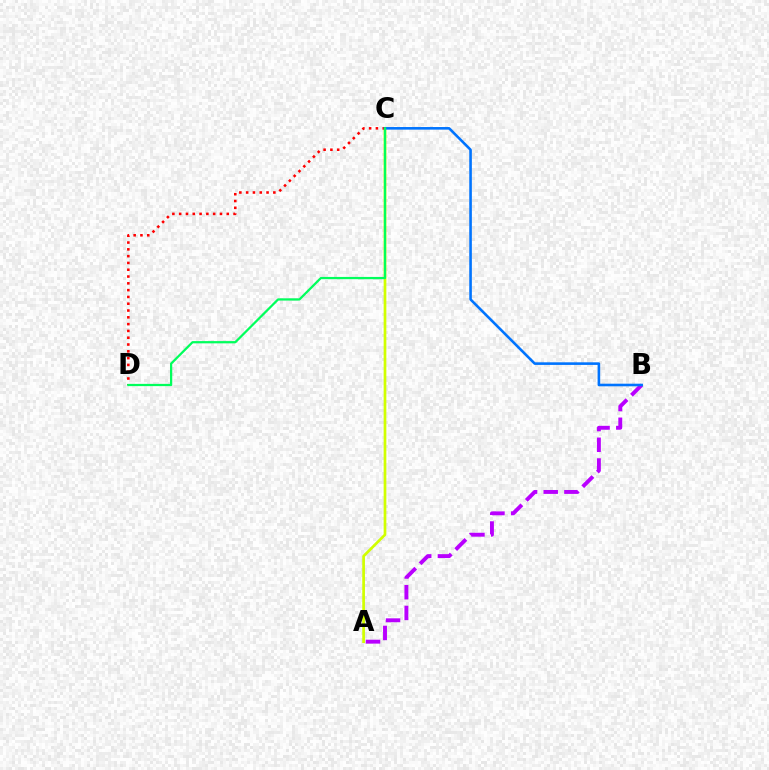{('A', 'C'): [{'color': '#d1ff00', 'line_style': 'solid', 'thickness': 1.95}], ('A', 'B'): [{'color': '#b900ff', 'line_style': 'dashed', 'thickness': 2.81}], ('C', 'D'): [{'color': '#ff0000', 'line_style': 'dotted', 'thickness': 1.85}, {'color': '#00ff5c', 'line_style': 'solid', 'thickness': 1.62}], ('B', 'C'): [{'color': '#0074ff', 'line_style': 'solid', 'thickness': 1.87}]}